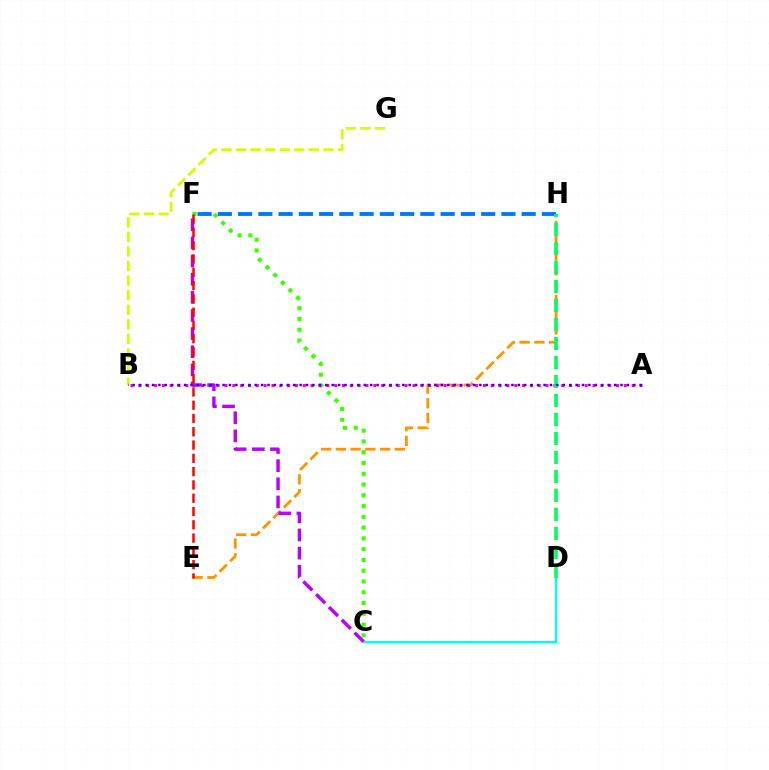{('E', 'H'): [{'color': '#ff9400', 'line_style': 'dashed', 'thickness': 2.01}], ('C', 'D'): [{'color': '#00fff6', 'line_style': 'solid', 'thickness': 1.67}], ('C', 'F'): [{'color': '#3dff00', 'line_style': 'dotted', 'thickness': 2.93}, {'color': '#b900ff', 'line_style': 'dashed', 'thickness': 2.46}], ('A', 'B'): [{'color': '#ff00ac', 'line_style': 'dotted', 'thickness': 2.13}, {'color': '#2500ff', 'line_style': 'dotted', 'thickness': 1.74}], ('B', 'G'): [{'color': '#d1ff00', 'line_style': 'dashed', 'thickness': 1.98}], ('F', 'H'): [{'color': '#0074ff', 'line_style': 'dashed', 'thickness': 2.75}], ('D', 'H'): [{'color': '#00ff5c', 'line_style': 'dashed', 'thickness': 2.58}], ('E', 'F'): [{'color': '#ff0000', 'line_style': 'dashed', 'thickness': 1.81}]}